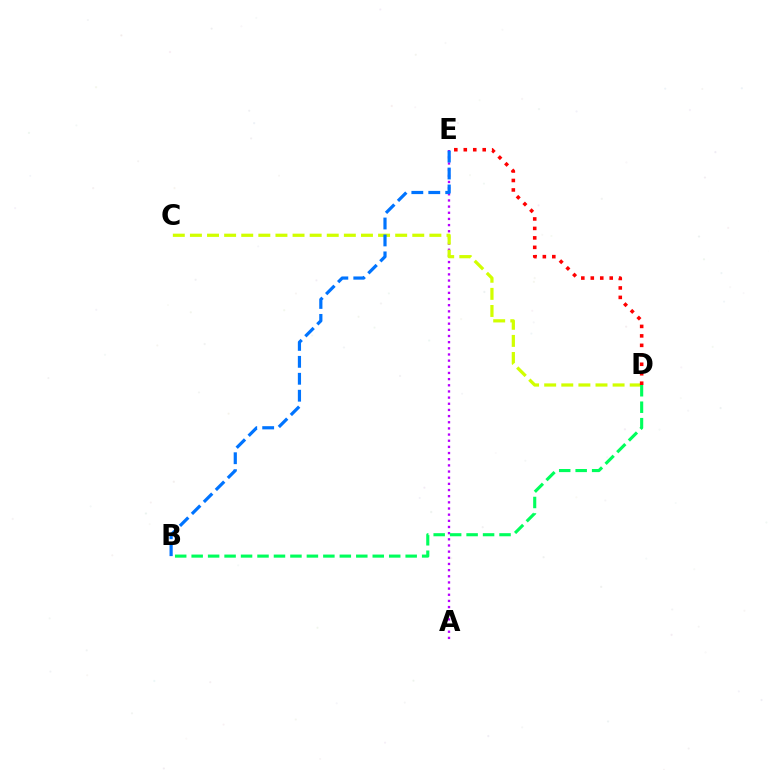{('A', 'E'): [{'color': '#b900ff', 'line_style': 'dotted', 'thickness': 1.67}], ('C', 'D'): [{'color': '#d1ff00', 'line_style': 'dashed', 'thickness': 2.32}], ('D', 'E'): [{'color': '#ff0000', 'line_style': 'dotted', 'thickness': 2.57}], ('B', 'E'): [{'color': '#0074ff', 'line_style': 'dashed', 'thickness': 2.3}], ('B', 'D'): [{'color': '#00ff5c', 'line_style': 'dashed', 'thickness': 2.24}]}